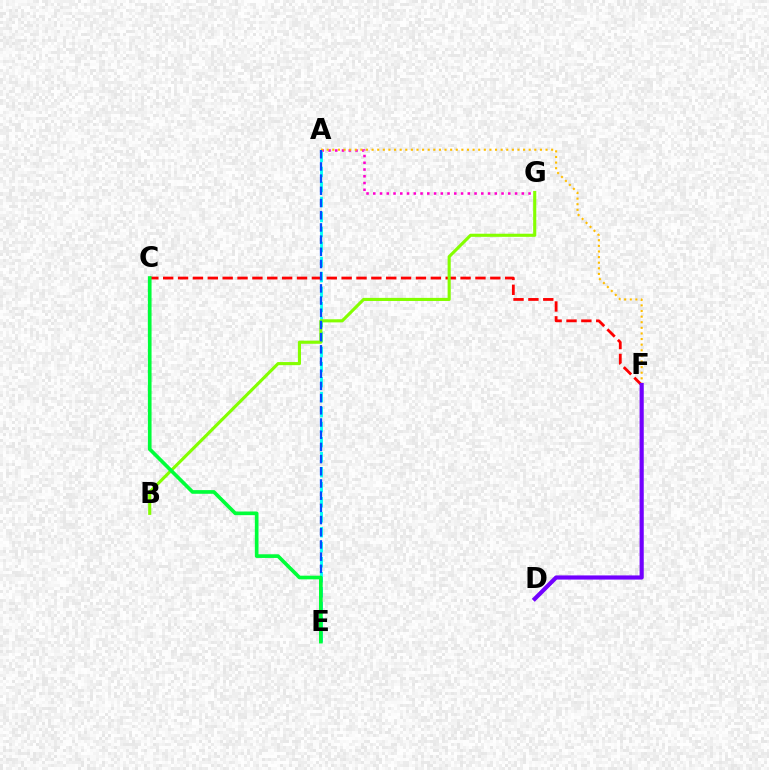{('A', 'G'): [{'color': '#ff00cf', 'line_style': 'dotted', 'thickness': 1.83}], ('C', 'F'): [{'color': '#ff0000', 'line_style': 'dashed', 'thickness': 2.02}], ('A', 'F'): [{'color': '#ffbd00', 'line_style': 'dotted', 'thickness': 1.52}], ('D', 'F'): [{'color': '#7200ff', 'line_style': 'solid', 'thickness': 2.99}], ('A', 'E'): [{'color': '#00fff6', 'line_style': 'dashed', 'thickness': 2.04}, {'color': '#004bff', 'line_style': 'dashed', 'thickness': 1.66}], ('B', 'G'): [{'color': '#84ff00', 'line_style': 'solid', 'thickness': 2.24}], ('C', 'E'): [{'color': '#00ff39', 'line_style': 'solid', 'thickness': 2.64}]}